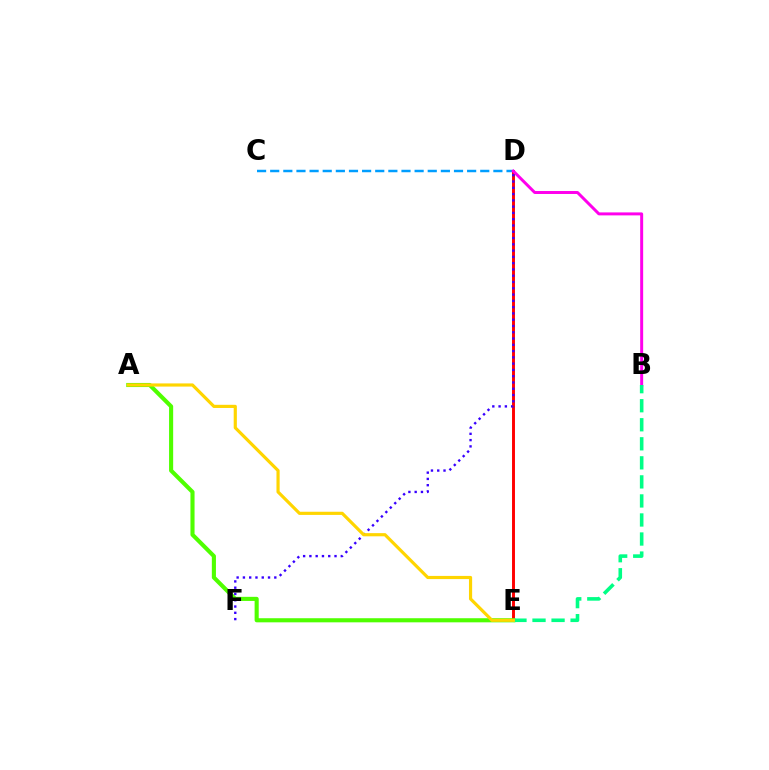{('C', 'D'): [{'color': '#009eff', 'line_style': 'dashed', 'thickness': 1.78}], ('D', 'E'): [{'color': '#ff0000', 'line_style': 'solid', 'thickness': 2.11}], ('B', 'D'): [{'color': '#ff00ed', 'line_style': 'solid', 'thickness': 2.14}], ('A', 'E'): [{'color': '#4fff00', 'line_style': 'solid', 'thickness': 2.96}, {'color': '#ffd500', 'line_style': 'solid', 'thickness': 2.28}], ('B', 'E'): [{'color': '#00ff86', 'line_style': 'dashed', 'thickness': 2.59}], ('D', 'F'): [{'color': '#3700ff', 'line_style': 'dotted', 'thickness': 1.71}]}